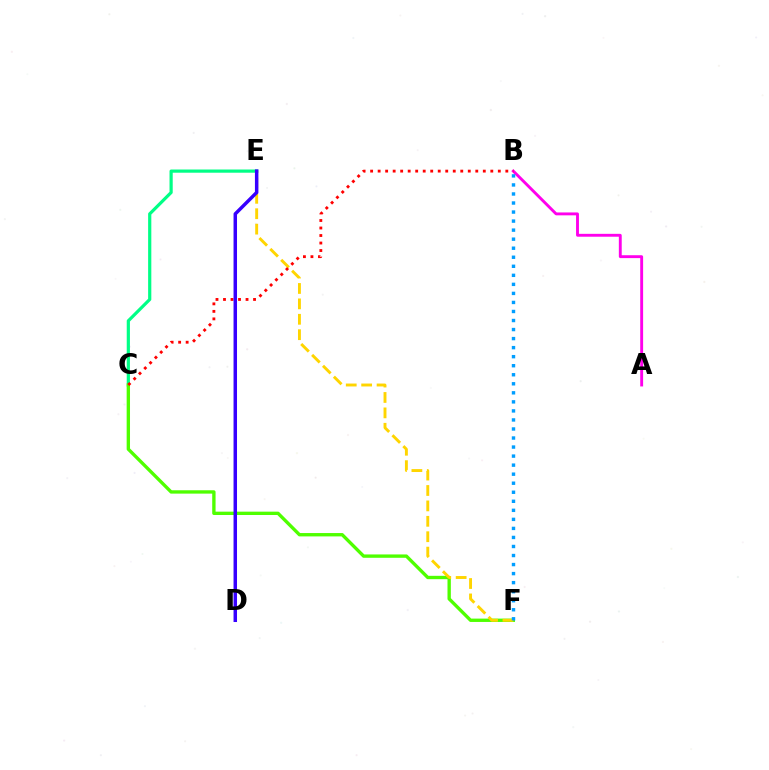{('C', 'E'): [{'color': '#00ff86', 'line_style': 'solid', 'thickness': 2.3}], ('C', 'F'): [{'color': '#4fff00', 'line_style': 'solid', 'thickness': 2.41}], ('E', 'F'): [{'color': '#ffd500', 'line_style': 'dashed', 'thickness': 2.09}], ('A', 'B'): [{'color': '#ff00ed', 'line_style': 'solid', 'thickness': 2.08}], ('B', 'C'): [{'color': '#ff0000', 'line_style': 'dotted', 'thickness': 2.04}], ('B', 'F'): [{'color': '#009eff', 'line_style': 'dotted', 'thickness': 2.46}], ('D', 'E'): [{'color': '#3700ff', 'line_style': 'solid', 'thickness': 2.5}]}